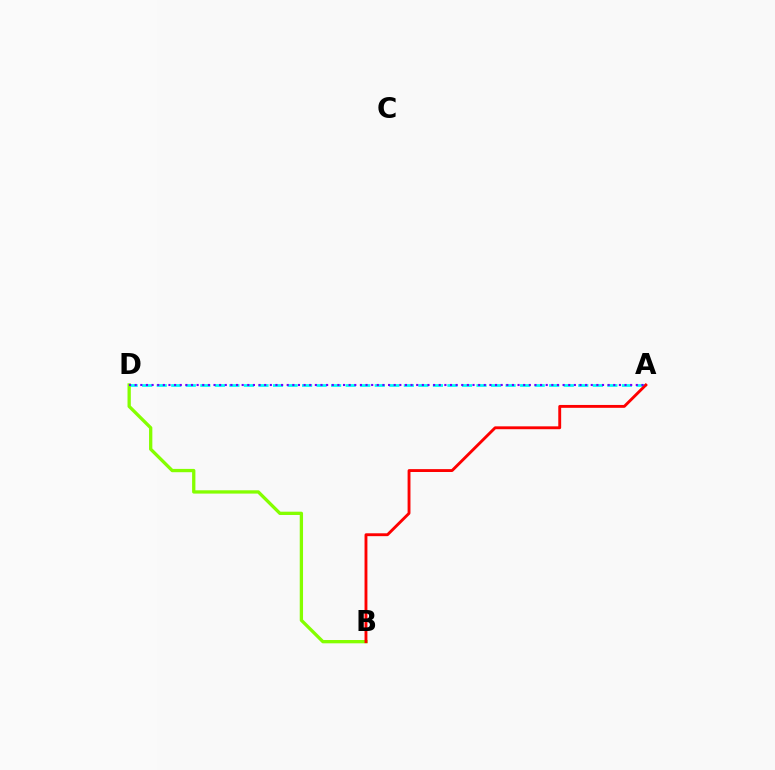{('A', 'D'): [{'color': '#00fff6', 'line_style': 'dashed', 'thickness': 1.97}, {'color': '#7200ff', 'line_style': 'dotted', 'thickness': 1.53}], ('B', 'D'): [{'color': '#84ff00', 'line_style': 'solid', 'thickness': 2.38}], ('A', 'B'): [{'color': '#ff0000', 'line_style': 'solid', 'thickness': 2.07}]}